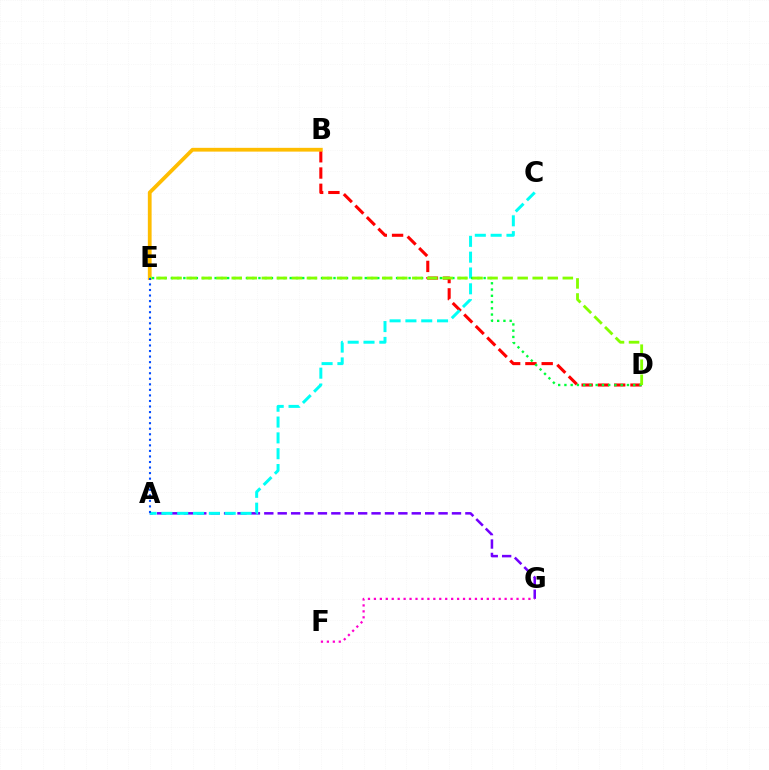{('A', 'G'): [{'color': '#7200ff', 'line_style': 'dashed', 'thickness': 1.82}], ('F', 'G'): [{'color': '#ff00cf', 'line_style': 'dotted', 'thickness': 1.61}], ('B', 'D'): [{'color': '#ff0000', 'line_style': 'dashed', 'thickness': 2.21}], ('A', 'C'): [{'color': '#00fff6', 'line_style': 'dashed', 'thickness': 2.15}], ('B', 'E'): [{'color': '#ffbd00', 'line_style': 'solid', 'thickness': 2.72}], ('D', 'E'): [{'color': '#00ff39', 'line_style': 'dotted', 'thickness': 1.7}, {'color': '#84ff00', 'line_style': 'dashed', 'thickness': 2.04}], ('A', 'E'): [{'color': '#004bff', 'line_style': 'dotted', 'thickness': 1.51}]}